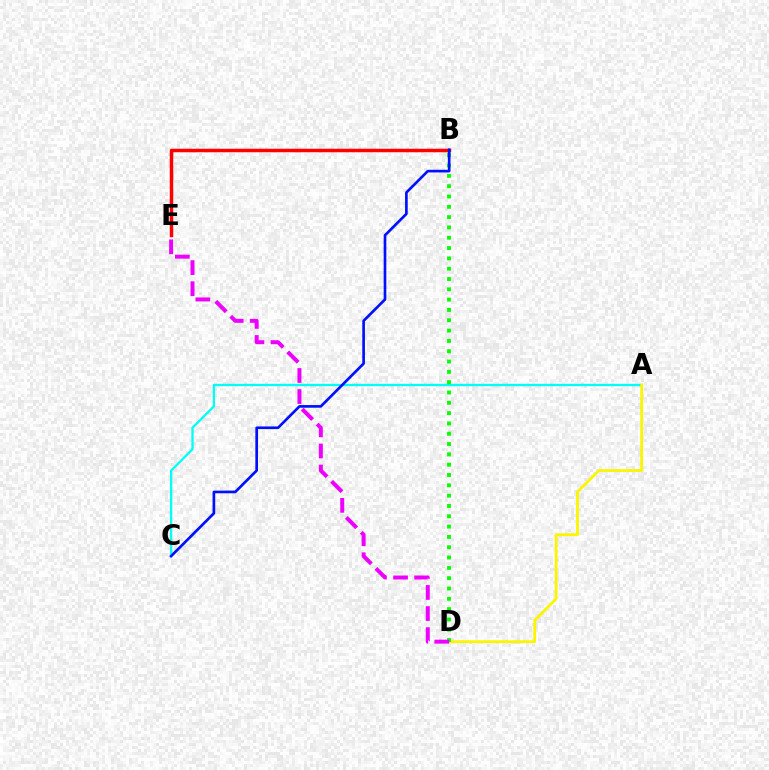{('B', 'E'): [{'color': '#ff0000', 'line_style': 'solid', 'thickness': 2.5}], ('A', 'C'): [{'color': '#00fff6', 'line_style': 'solid', 'thickness': 1.66}], ('A', 'D'): [{'color': '#fcf500', 'line_style': 'solid', 'thickness': 2.0}], ('B', 'D'): [{'color': '#08ff00', 'line_style': 'dotted', 'thickness': 2.8}], ('D', 'E'): [{'color': '#ee00ff', 'line_style': 'dashed', 'thickness': 2.86}], ('B', 'C'): [{'color': '#0010ff', 'line_style': 'solid', 'thickness': 1.92}]}